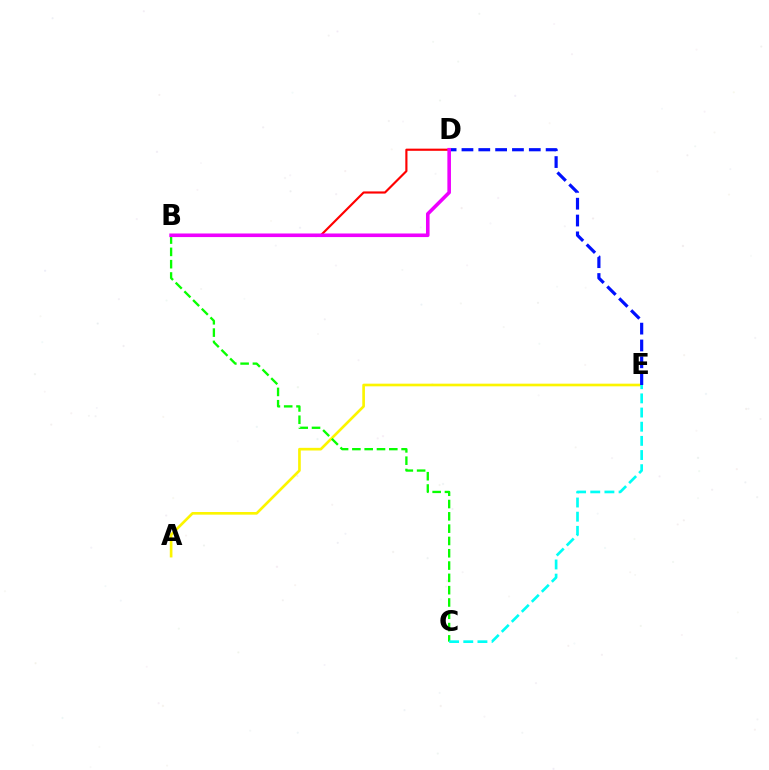{('A', 'E'): [{'color': '#fcf500', 'line_style': 'solid', 'thickness': 1.91}], ('B', 'C'): [{'color': '#08ff00', 'line_style': 'dashed', 'thickness': 1.67}], ('C', 'E'): [{'color': '#00fff6', 'line_style': 'dashed', 'thickness': 1.92}], ('D', 'E'): [{'color': '#0010ff', 'line_style': 'dashed', 'thickness': 2.29}], ('B', 'D'): [{'color': '#ff0000', 'line_style': 'solid', 'thickness': 1.55}, {'color': '#ee00ff', 'line_style': 'solid', 'thickness': 2.58}]}